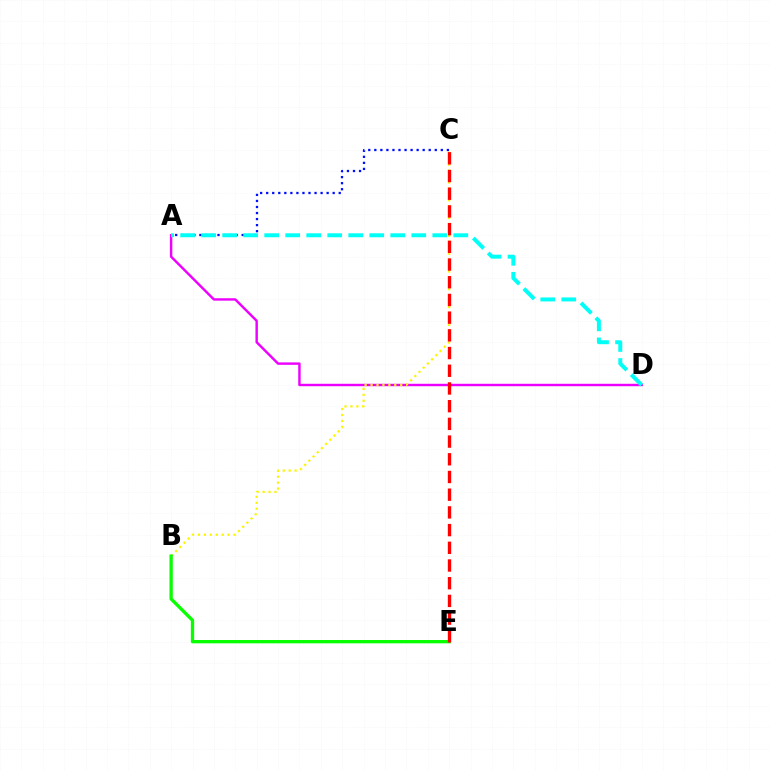{('A', 'D'): [{'color': '#ee00ff', 'line_style': 'solid', 'thickness': 1.75}, {'color': '#00fff6', 'line_style': 'dashed', 'thickness': 2.85}], ('A', 'C'): [{'color': '#0010ff', 'line_style': 'dotted', 'thickness': 1.64}], ('B', 'C'): [{'color': '#fcf500', 'line_style': 'dotted', 'thickness': 1.61}], ('B', 'E'): [{'color': '#08ff00', 'line_style': 'solid', 'thickness': 2.38}], ('C', 'E'): [{'color': '#ff0000', 'line_style': 'dashed', 'thickness': 2.41}]}